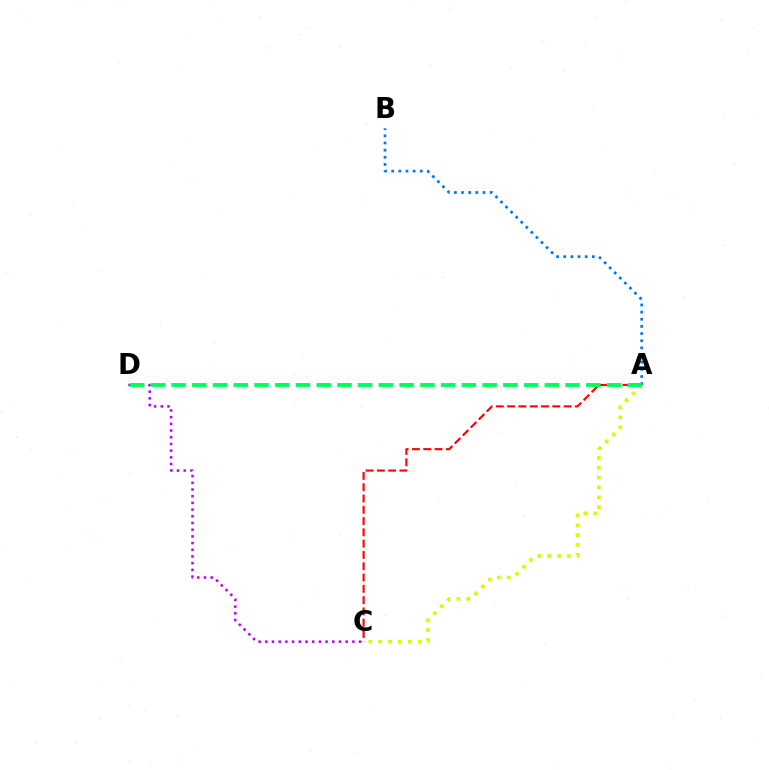{('A', 'B'): [{'color': '#0074ff', 'line_style': 'dotted', 'thickness': 1.94}], ('A', 'C'): [{'color': '#ff0000', 'line_style': 'dashed', 'thickness': 1.53}, {'color': '#d1ff00', 'line_style': 'dotted', 'thickness': 2.68}], ('C', 'D'): [{'color': '#b900ff', 'line_style': 'dotted', 'thickness': 1.82}], ('A', 'D'): [{'color': '#00ff5c', 'line_style': 'dashed', 'thickness': 2.82}]}